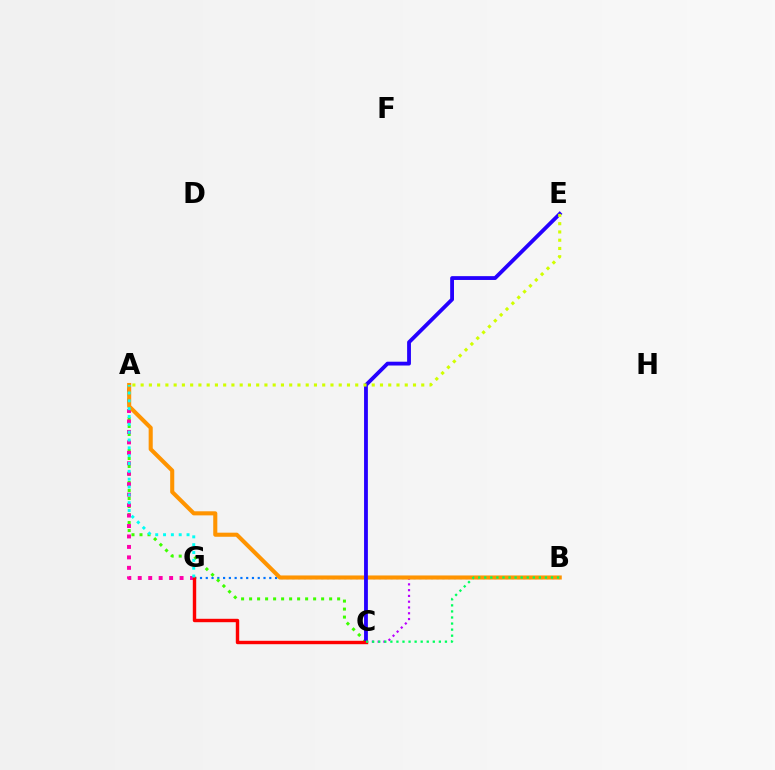{('B', 'G'): [{'color': '#0074ff', 'line_style': 'dotted', 'thickness': 1.57}], ('B', 'C'): [{'color': '#b900ff', 'line_style': 'dotted', 'thickness': 1.57}, {'color': '#00ff5c', 'line_style': 'dotted', 'thickness': 1.65}], ('A', 'C'): [{'color': '#3dff00', 'line_style': 'dotted', 'thickness': 2.17}], ('A', 'G'): [{'color': '#ff00ac', 'line_style': 'dotted', 'thickness': 2.84}, {'color': '#00fff6', 'line_style': 'dotted', 'thickness': 2.13}], ('A', 'B'): [{'color': '#ff9400', 'line_style': 'solid', 'thickness': 2.94}], ('C', 'E'): [{'color': '#2500ff', 'line_style': 'solid', 'thickness': 2.75}], ('C', 'G'): [{'color': '#ff0000', 'line_style': 'solid', 'thickness': 2.45}], ('A', 'E'): [{'color': '#d1ff00', 'line_style': 'dotted', 'thickness': 2.24}]}